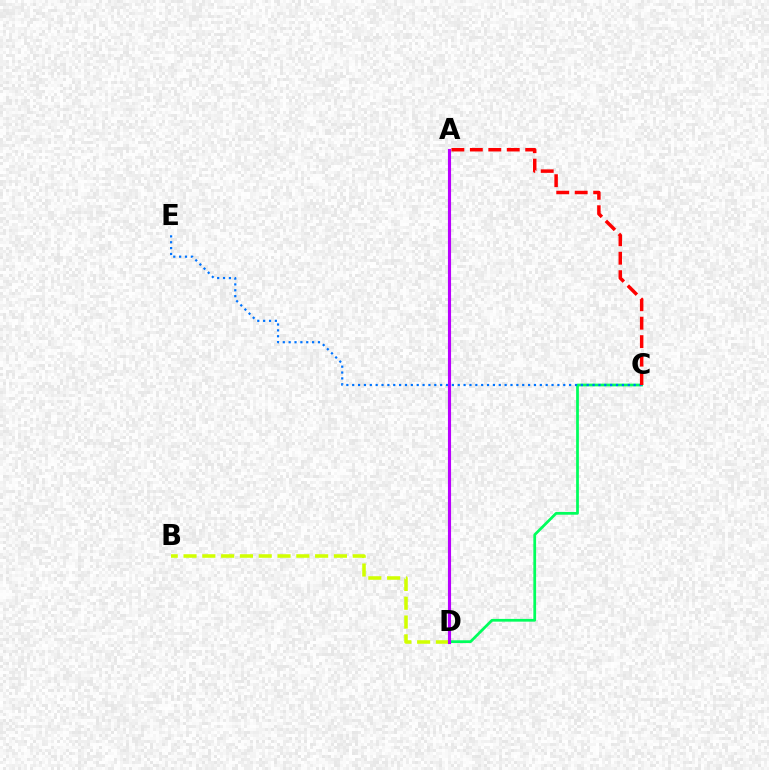{('C', 'D'): [{'color': '#00ff5c', 'line_style': 'solid', 'thickness': 1.98}], ('B', 'D'): [{'color': '#d1ff00', 'line_style': 'dashed', 'thickness': 2.55}], ('C', 'E'): [{'color': '#0074ff', 'line_style': 'dotted', 'thickness': 1.59}], ('A', 'C'): [{'color': '#ff0000', 'line_style': 'dashed', 'thickness': 2.51}], ('A', 'D'): [{'color': '#b900ff', 'line_style': 'solid', 'thickness': 2.24}]}